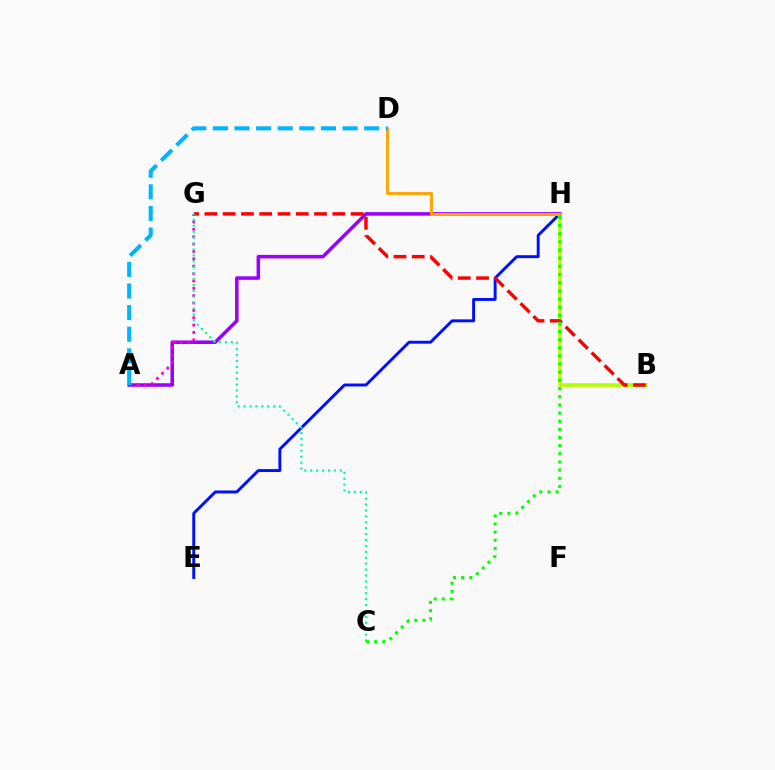{('E', 'H'): [{'color': '#0010ff', 'line_style': 'solid', 'thickness': 2.11}], ('B', 'H'): [{'color': '#b3ff00', 'line_style': 'solid', 'thickness': 2.63}], ('A', 'H'): [{'color': '#9b00ff', 'line_style': 'solid', 'thickness': 2.55}], ('B', 'G'): [{'color': '#ff0000', 'line_style': 'dashed', 'thickness': 2.48}], ('A', 'G'): [{'color': '#ff00bd', 'line_style': 'dotted', 'thickness': 2.0}], ('D', 'H'): [{'color': '#ffa500', 'line_style': 'solid', 'thickness': 2.08}], ('C', 'G'): [{'color': '#00ff9d', 'line_style': 'dotted', 'thickness': 1.61}], ('C', 'H'): [{'color': '#08ff00', 'line_style': 'dotted', 'thickness': 2.21}], ('A', 'D'): [{'color': '#00b5ff', 'line_style': 'dashed', 'thickness': 2.94}]}